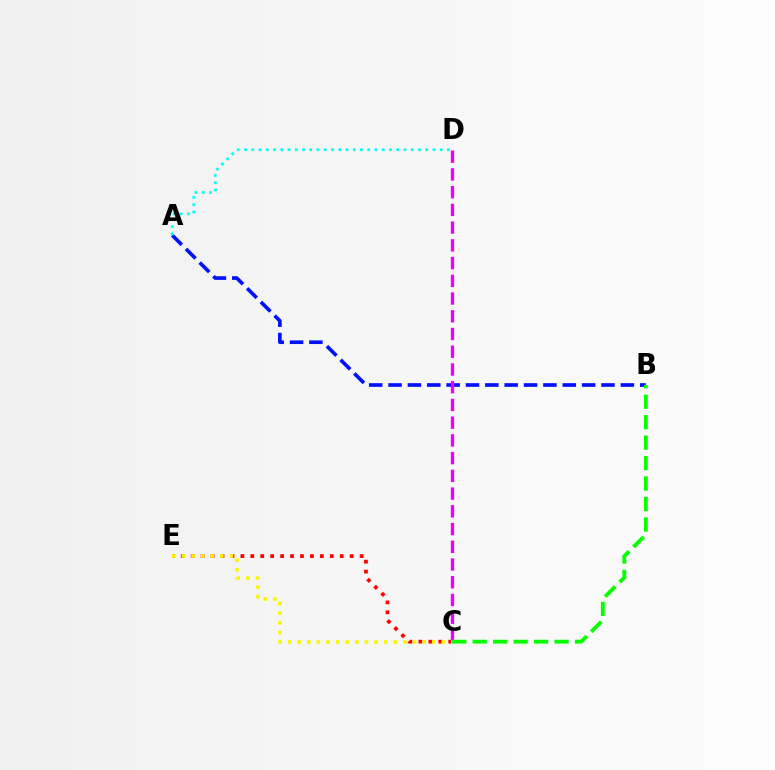{('C', 'E'): [{'color': '#ff0000', 'line_style': 'dotted', 'thickness': 2.7}, {'color': '#fcf500', 'line_style': 'dotted', 'thickness': 2.61}], ('A', 'B'): [{'color': '#0010ff', 'line_style': 'dashed', 'thickness': 2.63}], ('A', 'D'): [{'color': '#00fff6', 'line_style': 'dotted', 'thickness': 1.97}], ('C', 'D'): [{'color': '#ee00ff', 'line_style': 'dashed', 'thickness': 2.41}], ('B', 'C'): [{'color': '#08ff00', 'line_style': 'dashed', 'thickness': 2.78}]}